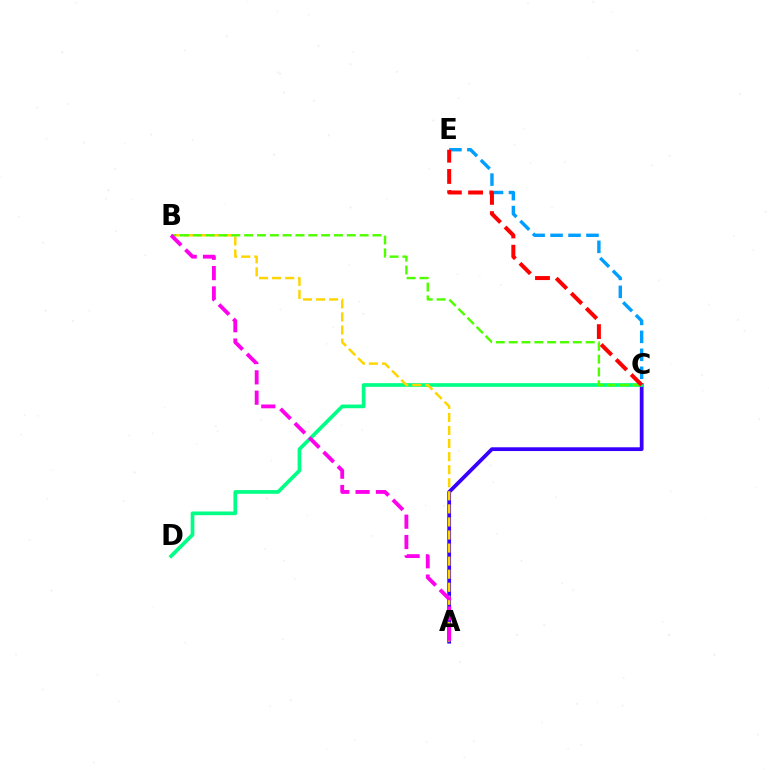{('A', 'C'): [{'color': '#3700ff', 'line_style': 'solid', 'thickness': 2.71}], ('C', 'D'): [{'color': '#00ff86', 'line_style': 'solid', 'thickness': 2.66}], ('A', 'B'): [{'color': '#ffd500', 'line_style': 'dashed', 'thickness': 1.77}, {'color': '#ff00ed', 'line_style': 'dashed', 'thickness': 2.76}], ('C', 'E'): [{'color': '#009eff', 'line_style': 'dashed', 'thickness': 2.44}, {'color': '#ff0000', 'line_style': 'dashed', 'thickness': 2.88}], ('B', 'C'): [{'color': '#4fff00', 'line_style': 'dashed', 'thickness': 1.74}]}